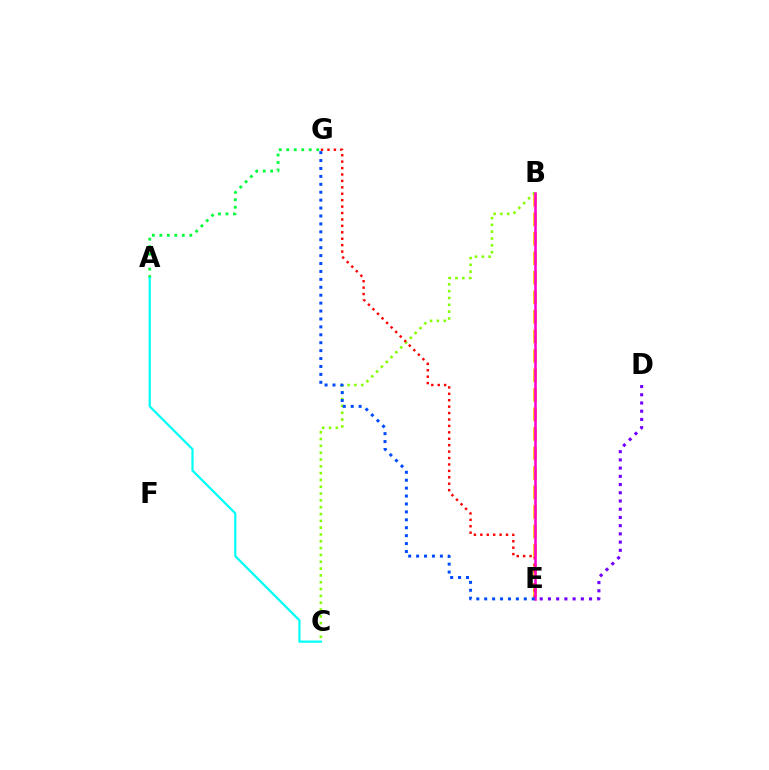{('D', 'E'): [{'color': '#7200ff', 'line_style': 'dotted', 'thickness': 2.23}], ('A', 'G'): [{'color': '#00ff39', 'line_style': 'dotted', 'thickness': 2.04}], ('B', 'E'): [{'color': '#ffbd00', 'line_style': 'dashed', 'thickness': 2.65}, {'color': '#ff00cf', 'line_style': 'solid', 'thickness': 1.83}], ('A', 'C'): [{'color': '#00fff6', 'line_style': 'solid', 'thickness': 1.6}], ('B', 'C'): [{'color': '#84ff00', 'line_style': 'dotted', 'thickness': 1.85}], ('E', 'G'): [{'color': '#ff0000', 'line_style': 'dotted', 'thickness': 1.74}, {'color': '#004bff', 'line_style': 'dotted', 'thickness': 2.15}]}